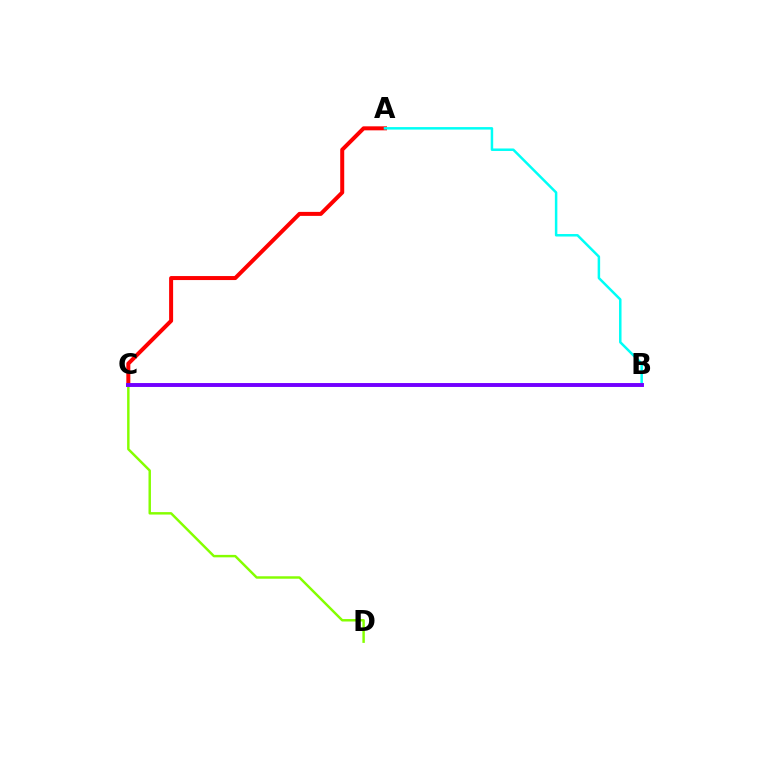{('A', 'C'): [{'color': '#ff0000', 'line_style': 'solid', 'thickness': 2.88}], ('C', 'D'): [{'color': '#84ff00', 'line_style': 'solid', 'thickness': 1.76}], ('A', 'B'): [{'color': '#00fff6', 'line_style': 'solid', 'thickness': 1.79}], ('B', 'C'): [{'color': '#7200ff', 'line_style': 'solid', 'thickness': 2.81}]}